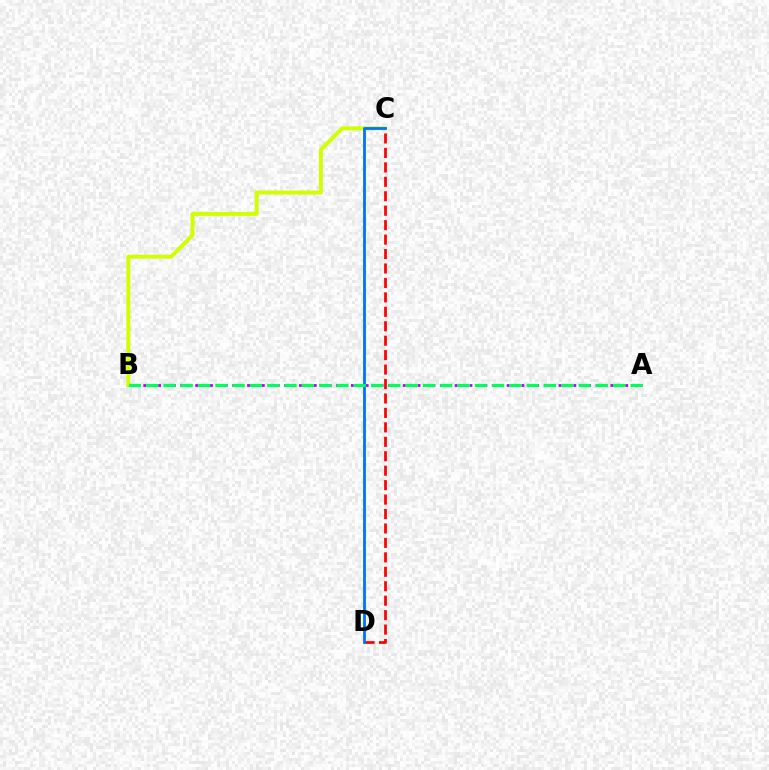{('C', 'D'): [{'color': '#ff0000', 'line_style': 'dashed', 'thickness': 1.96}, {'color': '#0074ff', 'line_style': 'solid', 'thickness': 2.03}], ('A', 'B'): [{'color': '#b900ff', 'line_style': 'dotted', 'thickness': 2.01}, {'color': '#00ff5c', 'line_style': 'dashed', 'thickness': 2.35}], ('B', 'C'): [{'color': '#d1ff00', 'line_style': 'solid', 'thickness': 2.85}]}